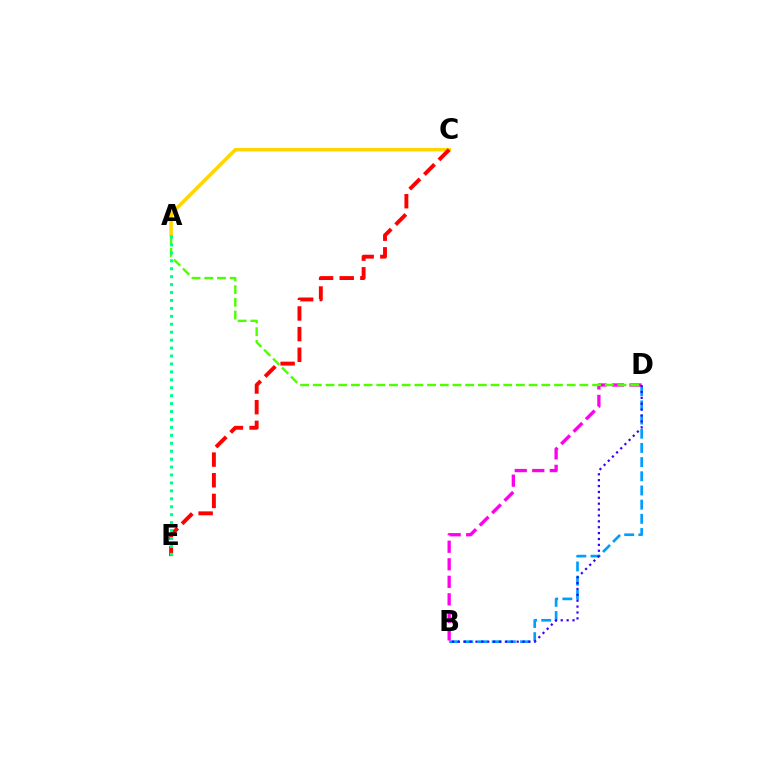{('B', 'D'): [{'color': '#009eff', 'line_style': 'dashed', 'thickness': 1.93}, {'color': '#ff00ed', 'line_style': 'dashed', 'thickness': 2.38}, {'color': '#3700ff', 'line_style': 'dotted', 'thickness': 1.6}], ('A', 'D'): [{'color': '#4fff00', 'line_style': 'dashed', 'thickness': 1.72}], ('A', 'C'): [{'color': '#ffd500', 'line_style': 'solid', 'thickness': 2.53}], ('C', 'E'): [{'color': '#ff0000', 'line_style': 'dashed', 'thickness': 2.81}], ('A', 'E'): [{'color': '#00ff86', 'line_style': 'dotted', 'thickness': 2.16}]}